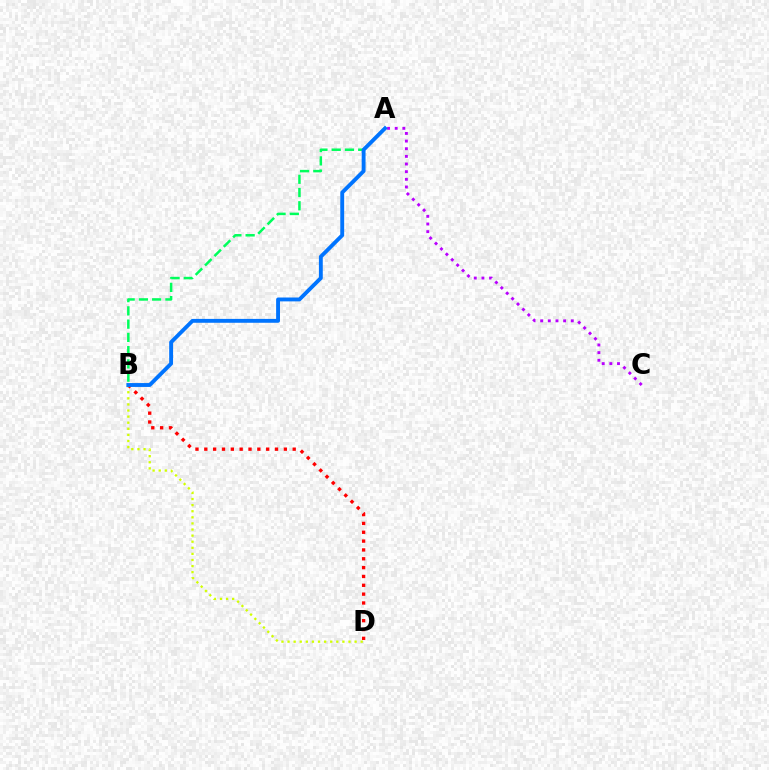{('B', 'D'): [{'color': '#d1ff00', 'line_style': 'dotted', 'thickness': 1.66}, {'color': '#ff0000', 'line_style': 'dotted', 'thickness': 2.4}], ('A', 'C'): [{'color': '#b900ff', 'line_style': 'dotted', 'thickness': 2.08}], ('A', 'B'): [{'color': '#00ff5c', 'line_style': 'dashed', 'thickness': 1.8}, {'color': '#0074ff', 'line_style': 'solid', 'thickness': 2.79}]}